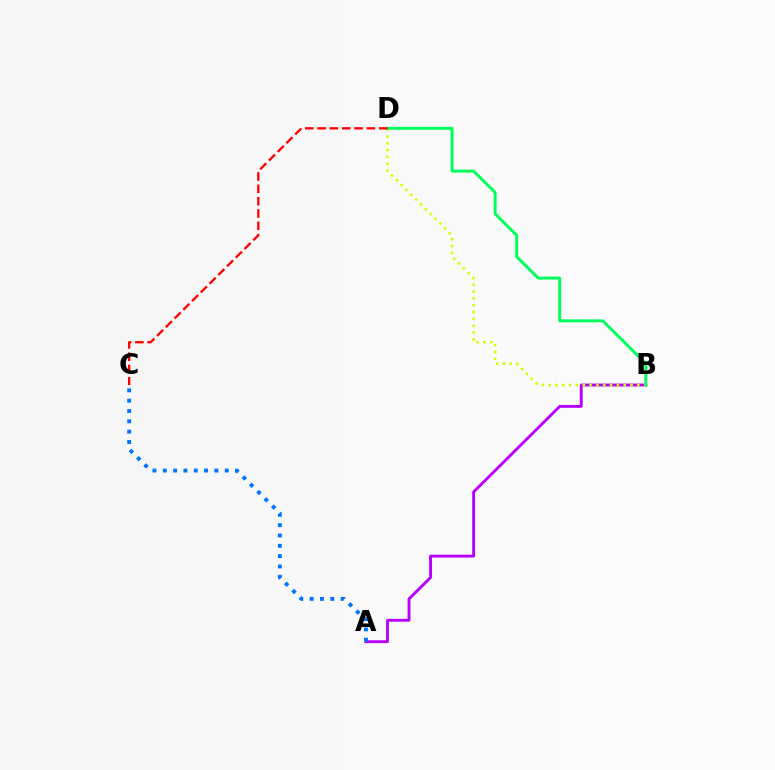{('A', 'B'): [{'color': '#b900ff', 'line_style': 'solid', 'thickness': 2.07}], ('A', 'C'): [{'color': '#0074ff', 'line_style': 'dotted', 'thickness': 2.81}], ('B', 'D'): [{'color': '#d1ff00', 'line_style': 'dotted', 'thickness': 1.85}, {'color': '#00ff5c', 'line_style': 'solid', 'thickness': 2.11}], ('C', 'D'): [{'color': '#ff0000', 'line_style': 'dashed', 'thickness': 1.67}]}